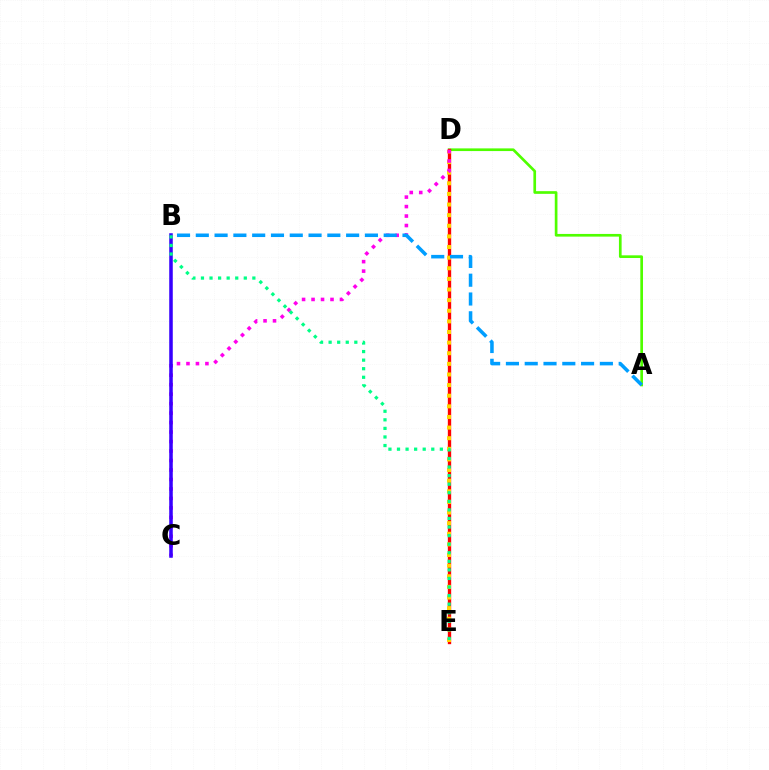{('A', 'D'): [{'color': '#4fff00', 'line_style': 'solid', 'thickness': 1.93}], ('D', 'E'): [{'color': '#ff0000', 'line_style': 'solid', 'thickness': 2.41}, {'color': '#ffd500', 'line_style': 'dotted', 'thickness': 2.89}], ('C', 'D'): [{'color': '#ff00ed', 'line_style': 'dotted', 'thickness': 2.58}], ('B', 'C'): [{'color': '#3700ff', 'line_style': 'solid', 'thickness': 2.55}], ('B', 'E'): [{'color': '#00ff86', 'line_style': 'dotted', 'thickness': 2.33}], ('A', 'B'): [{'color': '#009eff', 'line_style': 'dashed', 'thickness': 2.55}]}